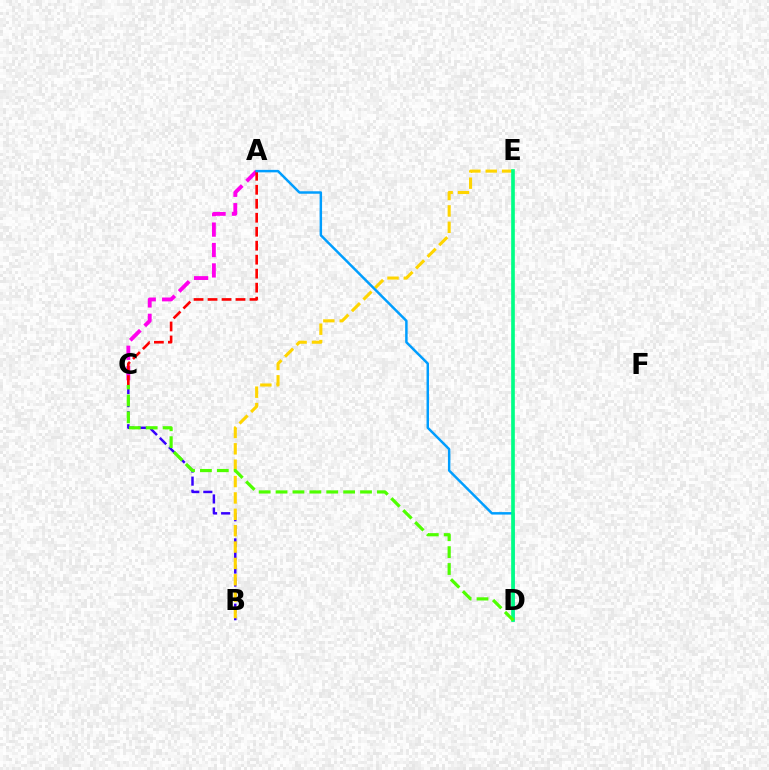{('A', 'C'): [{'color': '#ff00ed', 'line_style': 'dashed', 'thickness': 2.77}, {'color': '#ff0000', 'line_style': 'dashed', 'thickness': 1.9}], ('B', 'C'): [{'color': '#3700ff', 'line_style': 'dashed', 'thickness': 1.78}], ('B', 'E'): [{'color': '#ffd500', 'line_style': 'dashed', 'thickness': 2.22}], ('A', 'D'): [{'color': '#009eff', 'line_style': 'solid', 'thickness': 1.78}], ('D', 'E'): [{'color': '#00ff86', 'line_style': 'solid', 'thickness': 2.63}], ('C', 'D'): [{'color': '#4fff00', 'line_style': 'dashed', 'thickness': 2.3}]}